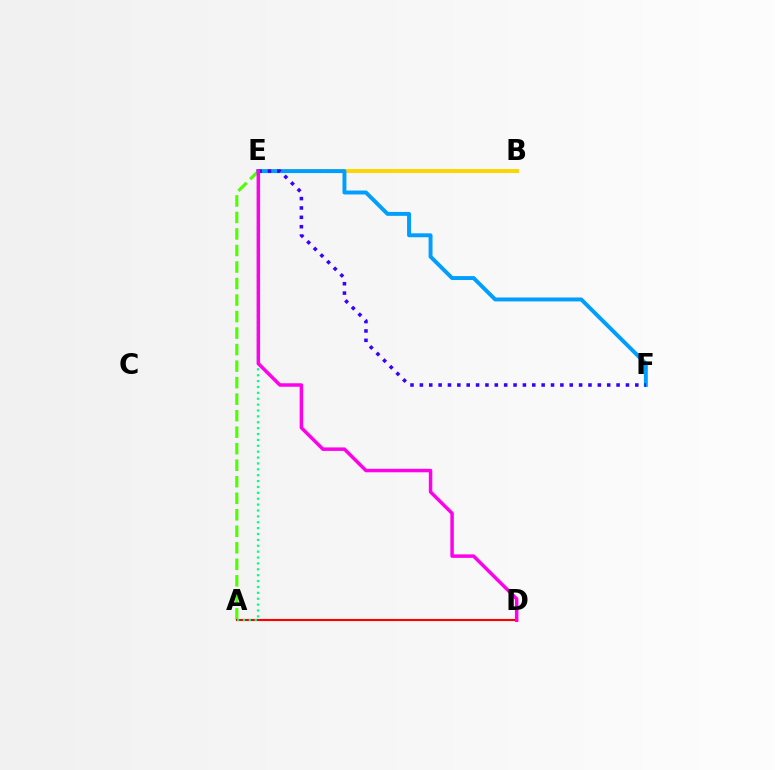{('A', 'E'): [{'color': '#4fff00', 'line_style': 'dashed', 'thickness': 2.24}, {'color': '#00ff86', 'line_style': 'dotted', 'thickness': 1.6}], ('B', 'E'): [{'color': '#ffd500', 'line_style': 'solid', 'thickness': 2.83}], ('A', 'D'): [{'color': '#ff0000', 'line_style': 'solid', 'thickness': 1.53}], ('E', 'F'): [{'color': '#009eff', 'line_style': 'solid', 'thickness': 2.83}, {'color': '#3700ff', 'line_style': 'dotted', 'thickness': 2.54}], ('D', 'E'): [{'color': '#ff00ed', 'line_style': 'solid', 'thickness': 2.5}]}